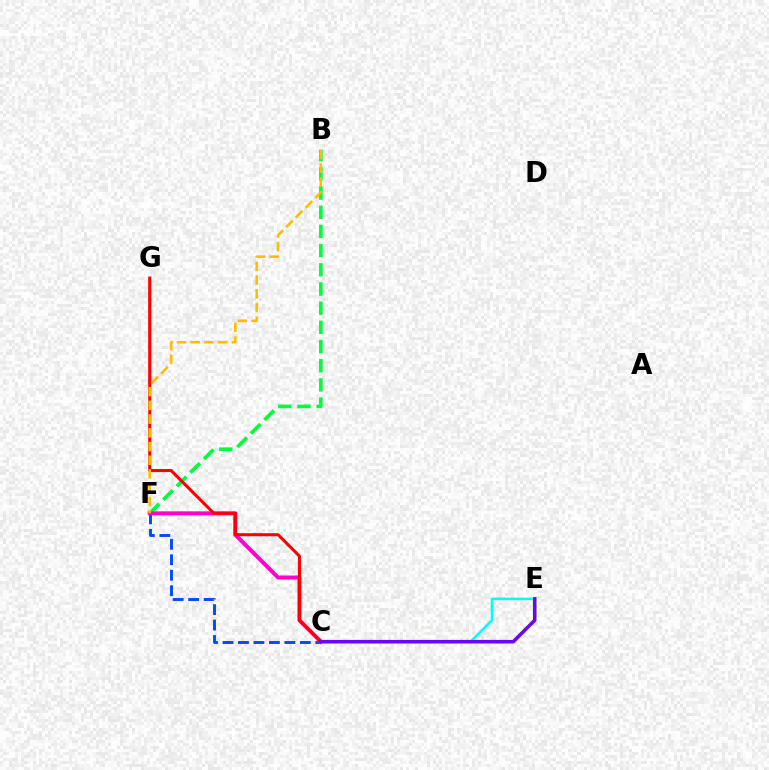{('C', 'F'): [{'color': '#004bff', 'line_style': 'dashed', 'thickness': 2.1}, {'color': '#ff00cf', 'line_style': 'solid', 'thickness': 2.85}], ('B', 'F'): [{'color': '#00ff39', 'line_style': 'dashed', 'thickness': 2.61}, {'color': '#ffbd00', 'line_style': 'dashed', 'thickness': 1.86}], ('C', 'E'): [{'color': '#84ff00', 'line_style': 'solid', 'thickness': 2.6}, {'color': '#00fff6', 'line_style': 'solid', 'thickness': 1.82}, {'color': '#7200ff', 'line_style': 'solid', 'thickness': 2.47}], ('C', 'G'): [{'color': '#ff0000', 'line_style': 'solid', 'thickness': 2.21}]}